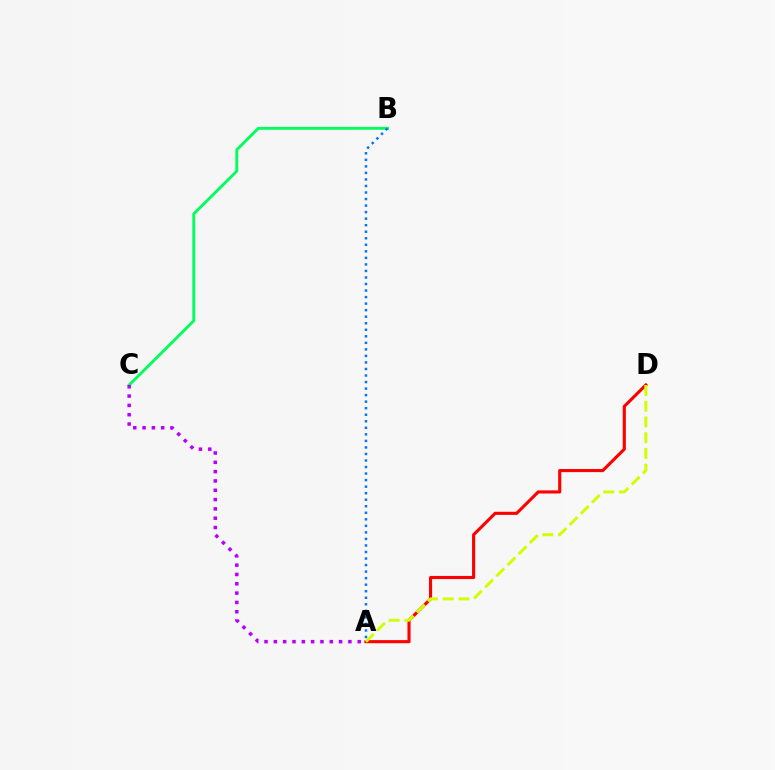{('B', 'C'): [{'color': '#00ff5c', 'line_style': 'solid', 'thickness': 2.07}], ('A', 'D'): [{'color': '#ff0000', 'line_style': 'solid', 'thickness': 2.24}, {'color': '#d1ff00', 'line_style': 'dashed', 'thickness': 2.14}], ('A', 'C'): [{'color': '#b900ff', 'line_style': 'dotted', 'thickness': 2.53}], ('A', 'B'): [{'color': '#0074ff', 'line_style': 'dotted', 'thickness': 1.78}]}